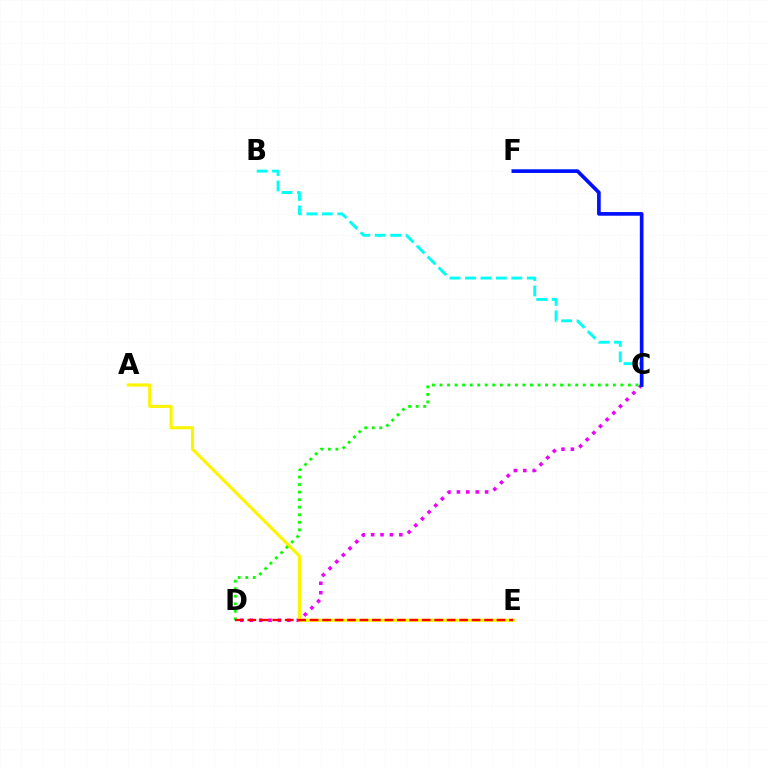{('C', 'D'): [{'color': '#ee00ff', 'line_style': 'dotted', 'thickness': 2.56}, {'color': '#08ff00', 'line_style': 'dotted', 'thickness': 2.05}], ('A', 'E'): [{'color': '#fcf500', 'line_style': 'solid', 'thickness': 2.26}], ('B', 'C'): [{'color': '#00fff6', 'line_style': 'dashed', 'thickness': 2.1}], ('C', 'F'): [{'color': '#0010ff', 'line_style': 'solid', 'thickness': 2.64}], ('D', 'E'): [{'color': '#ff0000', 'line_style': 'dashed', 'thickness': 1.69}]}